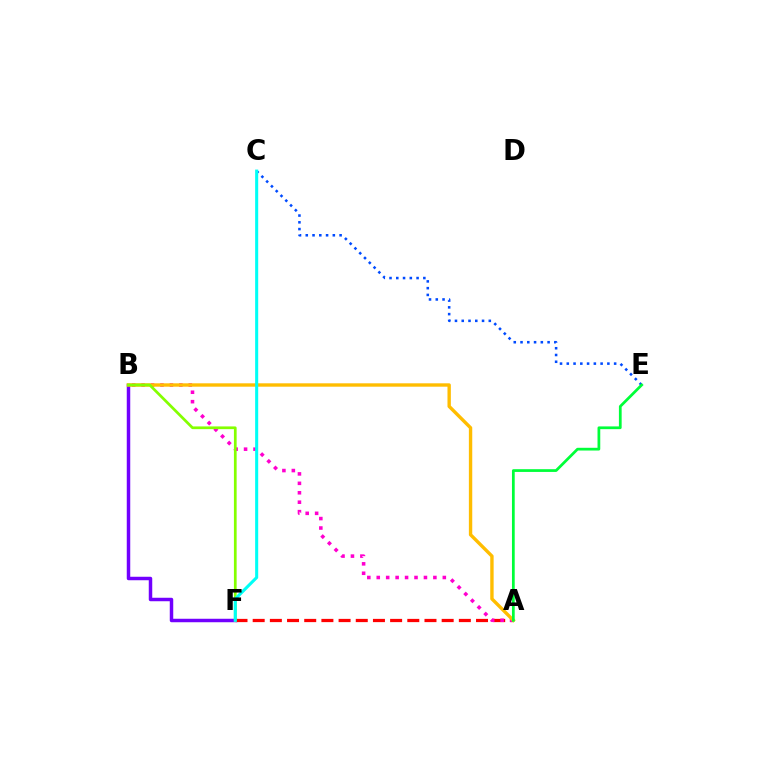{('B', 'F'): [{'color': '#7200ff', 'line_style': 'solid', 'thickness': 2.5}, {'color': '#84ff00', 'line_style': 'solid', 'thickness': 1.96}], ('A', 'F'): [{'color': '#ff0000', 'line_style': 'dashed', 'thickness': 2.33}], ('A', 'B'): [{'color': '#ff00cf', 'line_style': 'dotted', 'thickness': 2.56}, {'color': '#ffbd00', 'line_style': 'solid', 'thickness': 2.43}], ('C', 'E'): [{'color': '#004bff', 'line_style': 'dotted', 'thickness': 1.84}], ('A', 'E'): [{'color': '#00ff39', 'line_style': 'solid', 'thickness': 1.98}], ('C', 'F'): [{'color': '#00fff6', 'line_style': 'solid', 'thickness': 2.21}]}